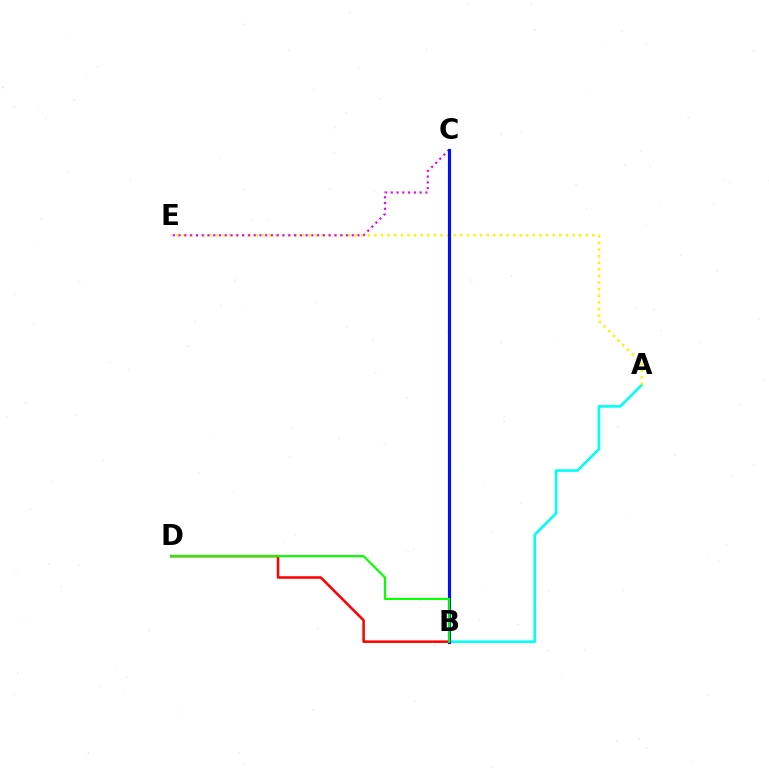{('A', 'B'): [{'color': '#00fff6', 'line_style': 'solid', 'thickness': 1.86}], ('A', 'E'): [{'color': '#fcf500', 'line_style': 'dotted', 'thickness': 1.79}], ('C', 'E'): [{'color': '#ee00ff', 'line_style': 'dotted', 'thickness': 1.57}], ('B', 'C'): [{'color': '#0010ff', 'line_style': 'solid', 'thickness': 2.26}], ('B', 'D'): [{'color': '#ff0000', 'line_style': 'solid', 'thickness': 1.83}, {'color': '#08ff00', 'line_style': 'solid', 'thickness': 1.54}]}